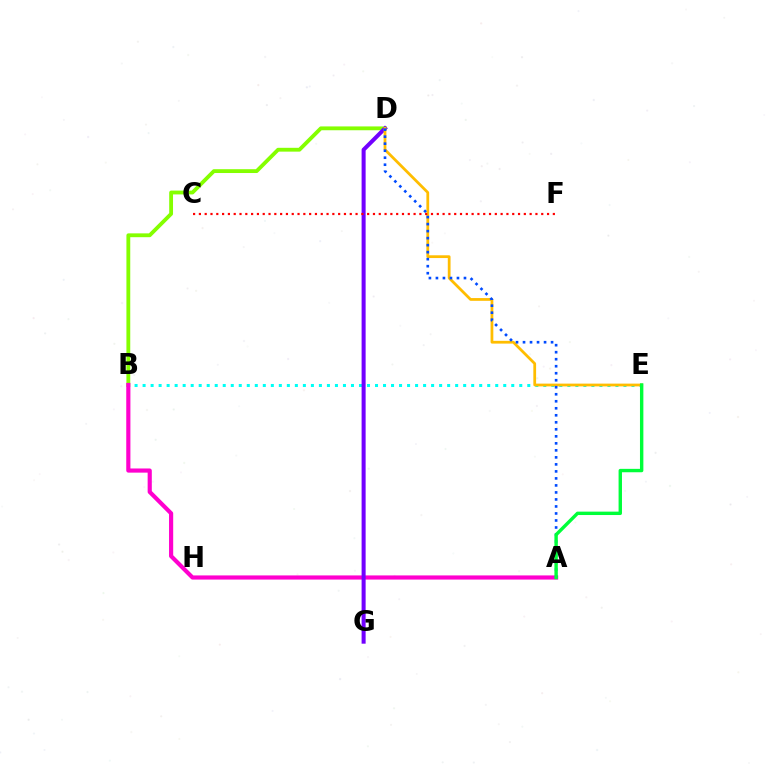{('B', 'E'): [{'color': '#00fff6', 'line_style': 'dotted', 'thickness': 2.18}], ('B', 'D'): [{'color': '#84ff00', 'line_style': 'solid', 'thickness': 2.75}], ('A', 'B'): [{'color': '#ff00cf', 'line_style': 'solid', 'thickness': 2.99}], ('D', 'G'): [{'color': '#7200ff', 'line_style': 'solid', 'thickness': 2.9}], ('D', 'E'): [{'color': '#ffbd00', 'line_style': 'solid', 'thickness': 1.99}], ('A', 'D'): [{'color': '#004bff', 'line_style': 'dotted', 'thickness': 1.9}], ('C', 'F'): [{'color': '#ff0000', 'line_style': 'dotted', 'thickness': 1.58}], ('A', 'E'): [{'color': '#00ff39', 'line_style': 'solid', 'thickness': 2.45}]}